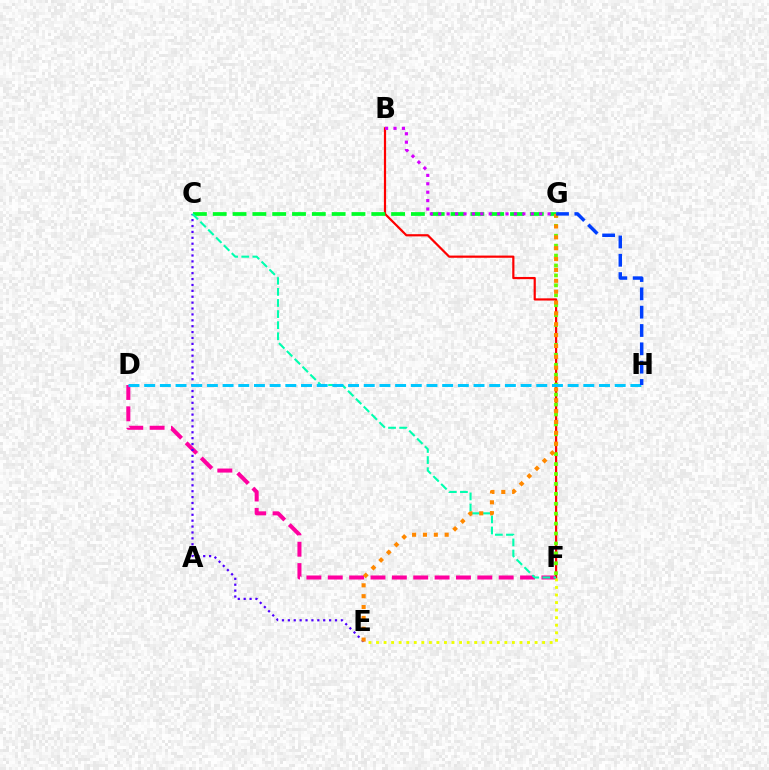{('D', 'F'): [{'color': '#ff00a0', 'line_style': 'dashed', 'thickness': 2.9}], ('B', 'F'): [{'color': '#ff0000', 'line_style': 'solid', 'thickness': 1.58}], ('E', 'F'): [{'color': '#eeff00', 'line_style': 'dotted', 'thickness': 2.05}], ('C', 'G'): [{'color': '#00ff27', 'line_style': 'dashed', 'thickness': 2.69}], ('C', 'E'): [{'color': '#4f00ff', 'line_style': 'dotted', 'thickness': 1.6}], ('F', 'G'): [{'color': '#66ff00', 'line_style': 'dotted', 'thickness': 2.7}], ('B', 'G'): [{'color': '#d600ff', 'line_style': 'dotted', 'thickness': 2.29}], ('C', 'F'): [{'color': '#00ffaf', 'line_style': 'dashed', 'thickness': 1.51}], ('E', 'G'): [{'color': '#ff8800', 'line_style': 'dotted', 'thickness': 2.95}], ('D', 'H'): [{'color': '#00c7ff', 'line_style': 'dashed', 'thickness': 2.13}], ('G', 'H'): [{'color': '#003fff', 'line_style': 'dashed', 'thickness': 2.49}]}